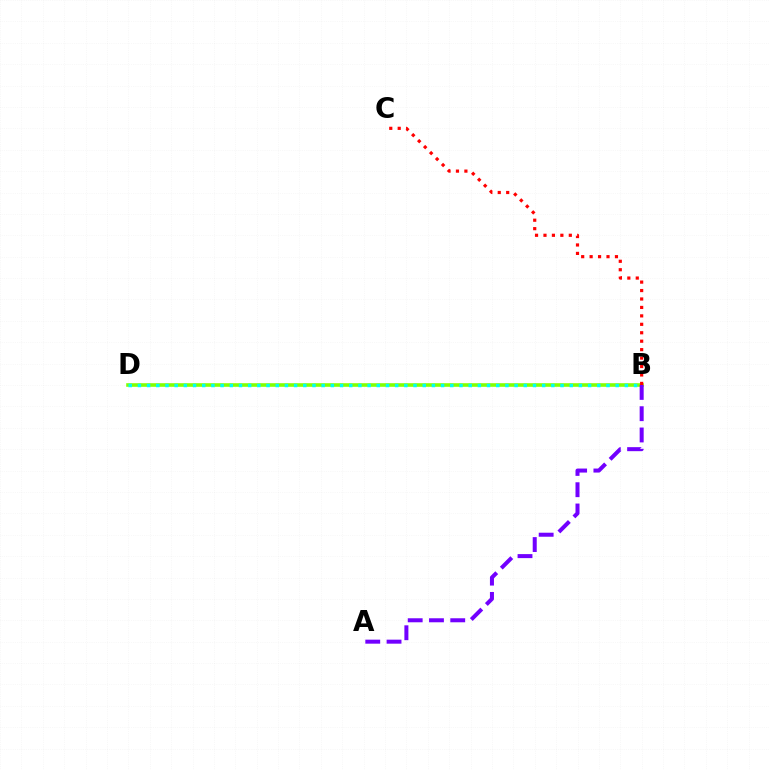{('B', 'D'): [{'color': '#84ff00', 'line_style': 'solid', 'thickness': 2.59}, {'color': '#00fff6', 'line_style': 'dotted', 'thickness': 2.5}], ('B', 'C'): [{'color': '#ff0000', 'line_style': 'dotted', 'thickness': 2.29}], ('A', 'B'): [{'color': '#7200ff', 'line_style': 'dashed', 'thickness': 2.89}]}